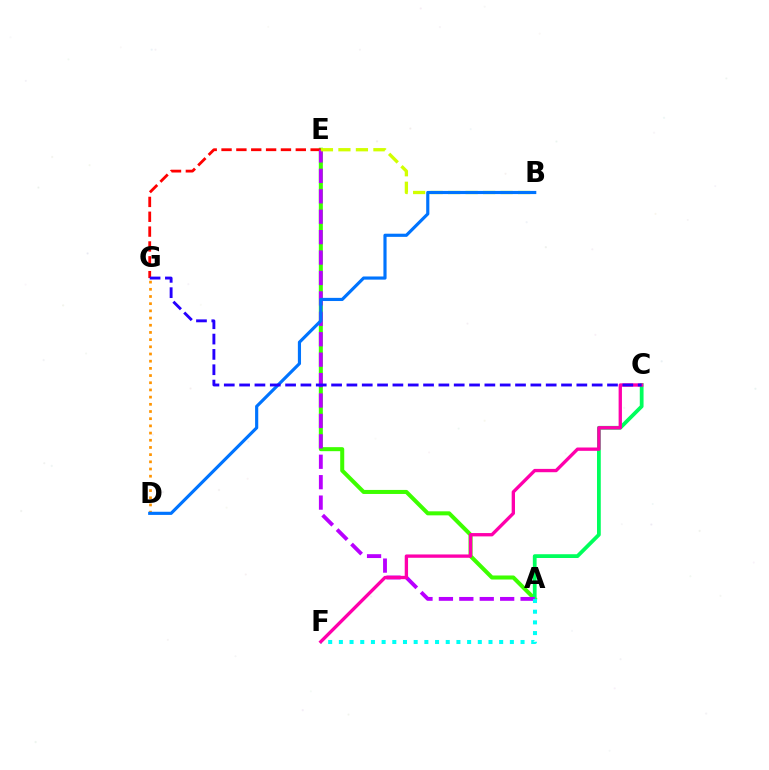{('A', 'E'): [{'color': '#3dff00', 'line_style': 'solid', 'thickness': 2.9}, {'color': '#b900ff', 'line_style': 'dashed', 'thickness': 2.77}], ('E', 'G'): [{'color': '#ff0000', 'line_style': 'dashed', 'thickness': 2.02}], ('A', 'C'): [{'color': '#00ff5c', 'line_style': 'solid', 'thickness': 2.72}], ('D', 'G'): [{'color': '#ff9400', 'line_style': 'dotted', 'thickness': 1.95}], ('A', 'F'): [{'color': '#00fff6', 'line_style': 'dotted', 'thickness': 2.9}], ('C', 'F'): [{'color': '#ff00ac', 'line_style': 'solid', 'thickness': 2.4}], ('B', 'E'): [{'color': '#d1ff00', 'line_style': 'dashed', 'thickness': 2.38}], ('B', 'D'): [{'color': '#0074ff', 'line_style': 'solid', 'thickness': 2.27}], ('C', 'G'): [{'color': '#2500ff', 'line_style': 'dashed', 'thickness': 2.08}]}